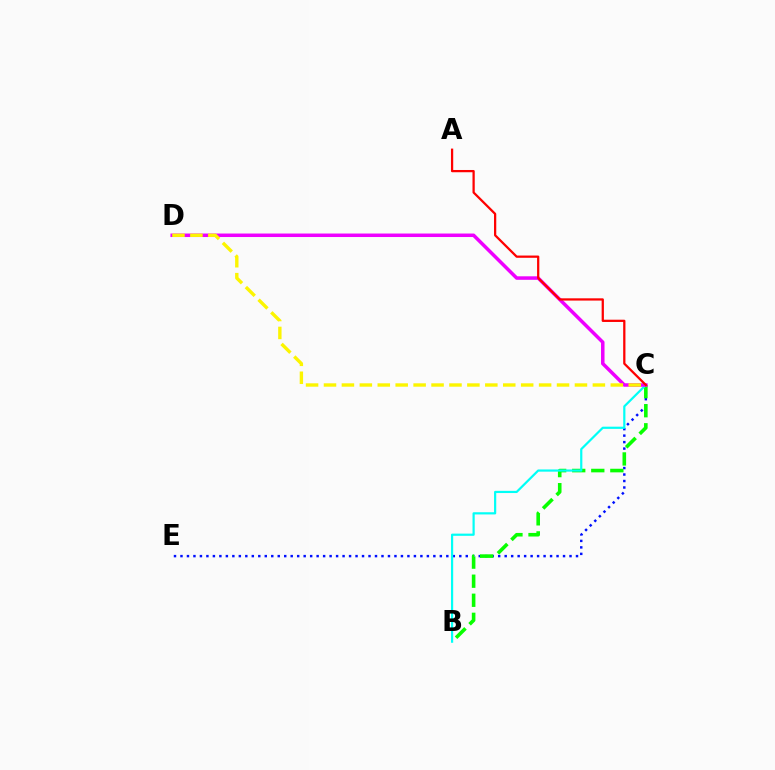{('C', 'E'): [{'color': '#0010ff', 'line_style': 'dotted', 'thickness': 1.76}], ('B', 'C'): [{'color': '#08ff00', 'line_style': 'dashed', 'thickness': 2.59}, {'color': '#00fff6', 'line_style': 'solid', 'thickness': 1.58}], ('C', 'D'): [{'color': '#ee00ff', 'line_style': 'solid', 'thickness': 2.52}, {'color': '#fcf500', 'line_style': 'dashed', 'thickness': 2.44}], ('A', 'C'): [{'color': '#ff0000', 'line_style': 'solid', 'thickness': 1.62}]}